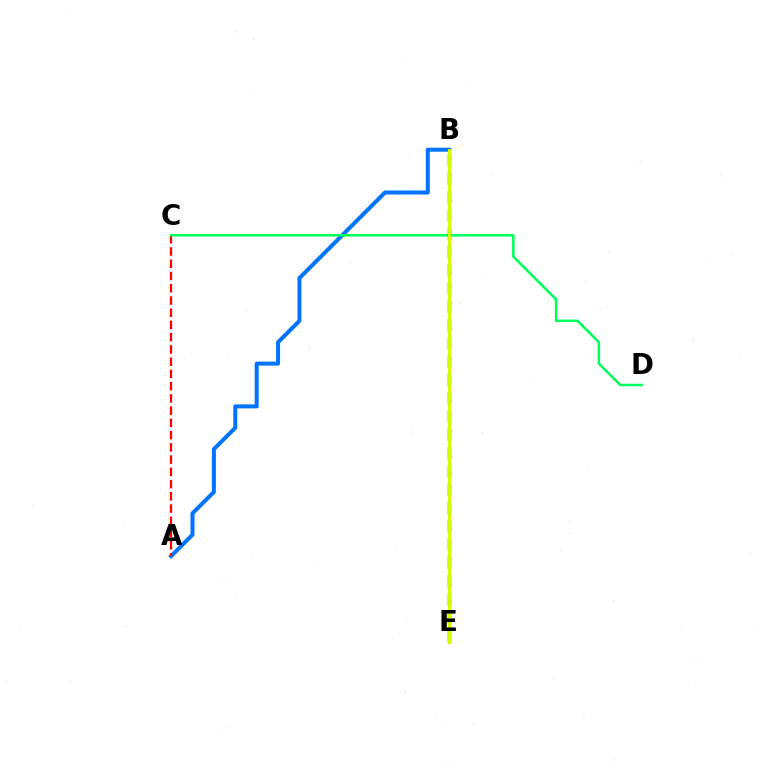{('A', 'B'): [{'color': '#0074ff', 'line_style': 'solid', 'thickness': 2.89}], ('B', 'E'): [{'color': '#b900ff', 'line_style': 'dashed', 'thickness': 2.49}, {'color': '#d1ff00', 'line_style': 'solid', 'thickness': 2.13}], ('A', 'C'): [{'color': '#ff0000', 'line_style': 'dashed', 'thickness': 1.66}], ('C', 'D'): [{'color': '#00ff5c', 'line_style': 'solid', 'thickness': 1.82}]}